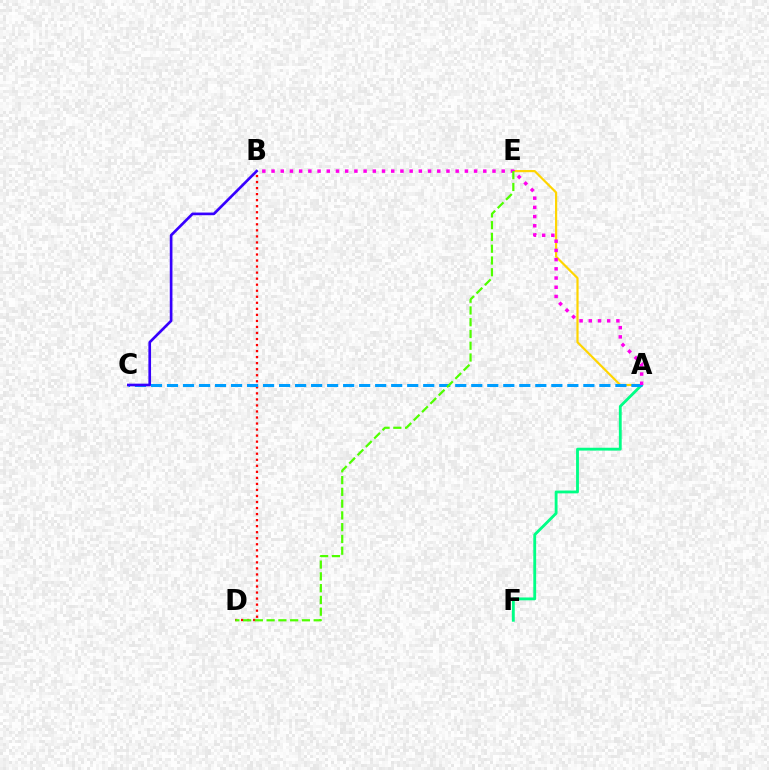{('B', 'D'): [{'color': '#ff0000', 'line_style': 'dotted', 'thickness': 1.64}], ('A', 'E'): [{'color': '#ffd500', 'line_style': 'solid', 'thickness': 1.57}], ('A', 'F'): [{'color': '#00ff86', 'line_style': 'solid', 'thickness': 2.04}], ('A', 'C'): [{'color': '#009eff', 'line_style': 'dashed', 'thickness': 2.18}], ('A', 'B'): [{'color': '#ff00ed', 'line_style': 'dotted', 'thickness': 2.5}], ('D', 'E'): [{'color': '#4fff00', 'line_style': 'dashed', 'thickness': 1.6}], ('B', 'C'): [{'color': '#3700ff', 'line_style': 'solid', 'thickness': 1.92}]}